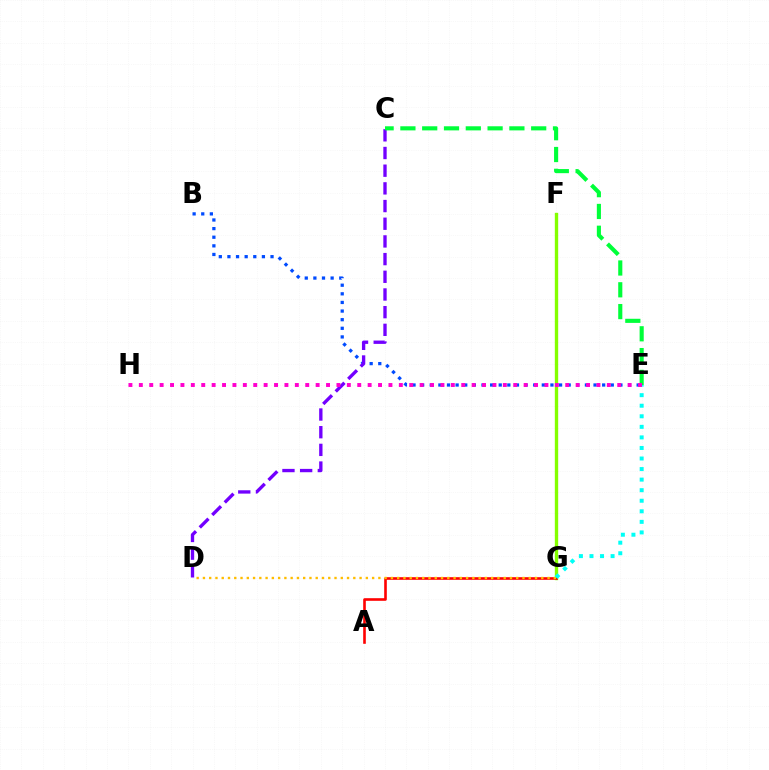{('B', 'E'): [{'color': '#004bff', 'line_style': 'dotted', 'thickness': 2.34}], ('F', 'G'): [{'color': '#84ff00', 'line_style': 'solid', 'thickness': 2.41}], ('A', 'G'): [{'color': '#ff0000', 'line_style': 'solid', 'thickness': 1.88}], ('C', 'D'): [{'color': '#7200ff', 'line_style': 'dashed', 'thickness': 2.4}], ('D', 'G'): [{'color': '#ffbd00', 'line_style': 'dotted', 'thickness': 1.7}], ('C', 'E'): [{'color': '#00ff39', 'line_style': 'dashed', 'thickness': 2.96}], ('E', 'G'): [{'color': '#00fff6', 'line_style': 'dotted', 'thickness': 2.87}], ('E', 'H'): [{'color': '#ff00cf', 'line_style': 'dotted', 'thickness': 2.83}]}